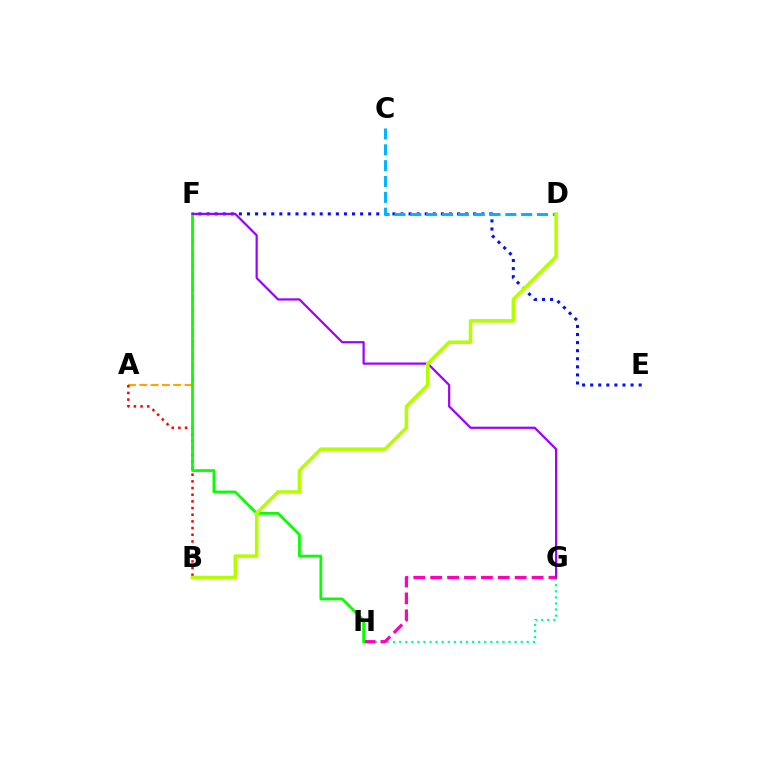{('E', 'F'): [{'color': '#0010ff', 'line_style': 'dotted', 'thickness': 2.2}], ('A', 'F'): [{'color': '#ffa500', 'line_style': 'dashed', 'thickness': 1.54}], ('G', 'H'): [{'color': '#00ff9d', 'line_style': 'dotted', 'thickness': 1.65}, {'color': '#ff00bd', 'line_style': 'dashed', 'thickness': 2.3}], ('C', 'D'): [{'color': '#00b5ff', 'line_style': 'dashed', 'thickness': 2.15}], ('A', 'B'): [{'color': '#ff0000', 'line_style': 'dotted', 'thickness': 1.81}], ('F', 'H'): [{'color': '#08ff00', 'line_style': 'solid', 'thickness': 2.0}], ('F', 'G'): [{'color': '#9b00ff', 'line_style': 'solid', 'thickness': 1.58}], ('B', 'D'): [{'color': '#b3ff00', 'line_style': 'solid', 'thickness': 2.56}]}